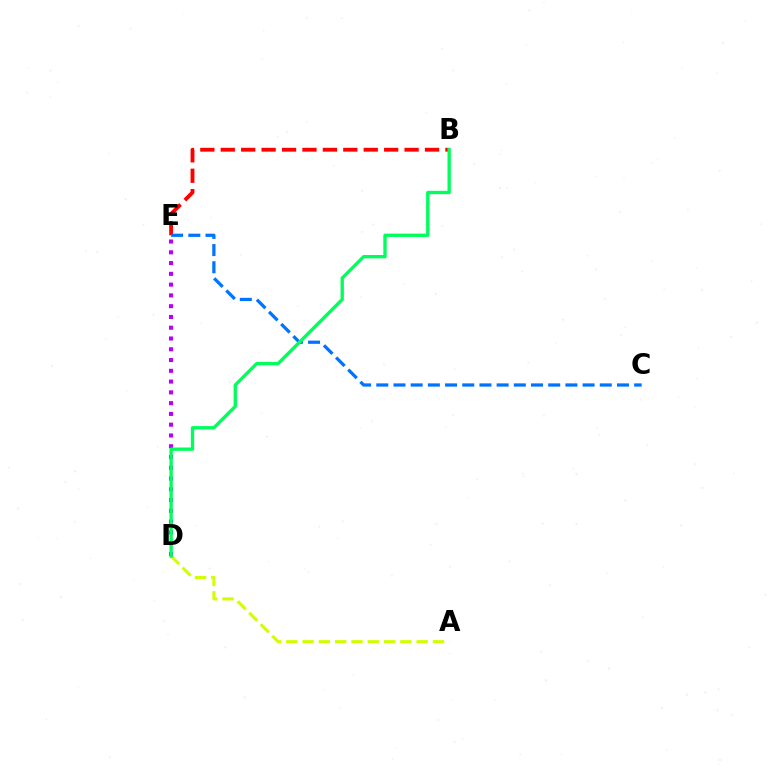{('A', 'D'): [{'color': '#d1ff00', 'line_style': 'dashed', 'thickness': 2.21}], ('B', 'E'): [{'color': '#ff0000', 'line_style': 'dashed', 'thickness': 2.77}], ('C', 'E'): [{'color': '#0074ff', 'line_style': 'dashed', 'thickness': 2.34}], ('D', 'E'): [{'color': '#b900ff', 'line_style': 'dotted', 'thickness': 2.93}], ('B', 'D'): [{'color': '#00ff5c', 'line_style': 'solid', 'thickness': 2.41}]}